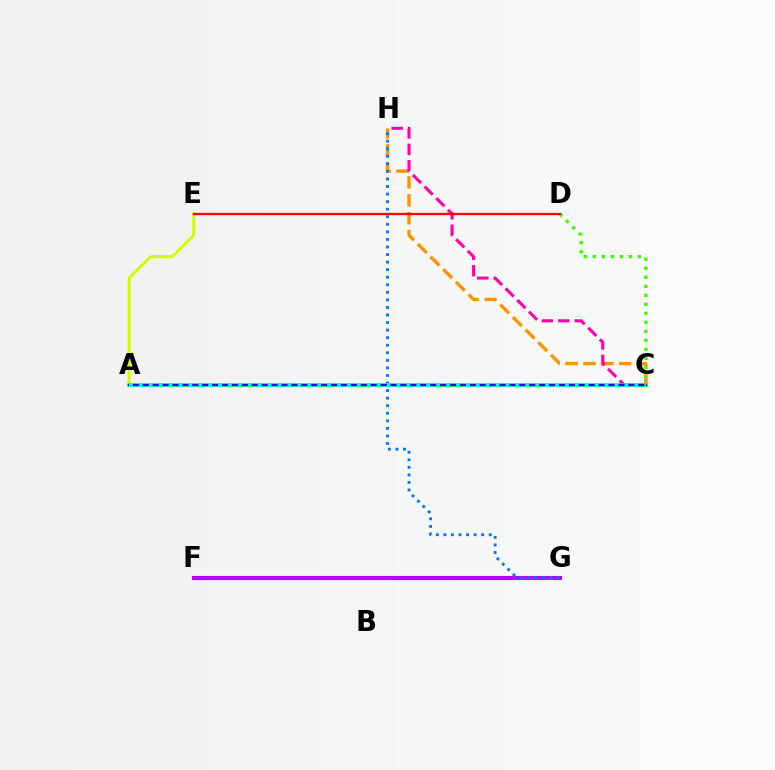{('C', 'H'): [{'color': '#ff9400', 'line_style': 'dashed', 'thickness': 2.43}, {'color': '#ff00ac', 'line_style': 'dashed', 'thickness': 2.24}], ('C', 'D'): [{'color': '#3dff00', 'line_style': 'dotted', 'thickness': 2.45}], ('A', 'E'): [{'color': '#d1ff00', 'line_style': 'solid', 'thickness': 2.15}], ('F', 'G'): [{'color': '#b900ff', 'line_style': 'solid', 'thickness': 2.95}], ('A', 'C'): [{'color': '#00ff5c', 'line_style': 'solid', 'thickness': 2.55}, {'color': '#2500ff', 'line_style': 'solid', 'thickness': 1.6}, {'color': '#00fff6', 'line_style': 'dotted', 'thickness': 2.69}], ('G', 'H'): [{'color': '#0074ff', 'line_style': 'dotted', 'thickness': 2.05}], ('D', 'E'): [{'color': '#ff0000', 'line_style': 'solid', 'thickness': 1.63}]}